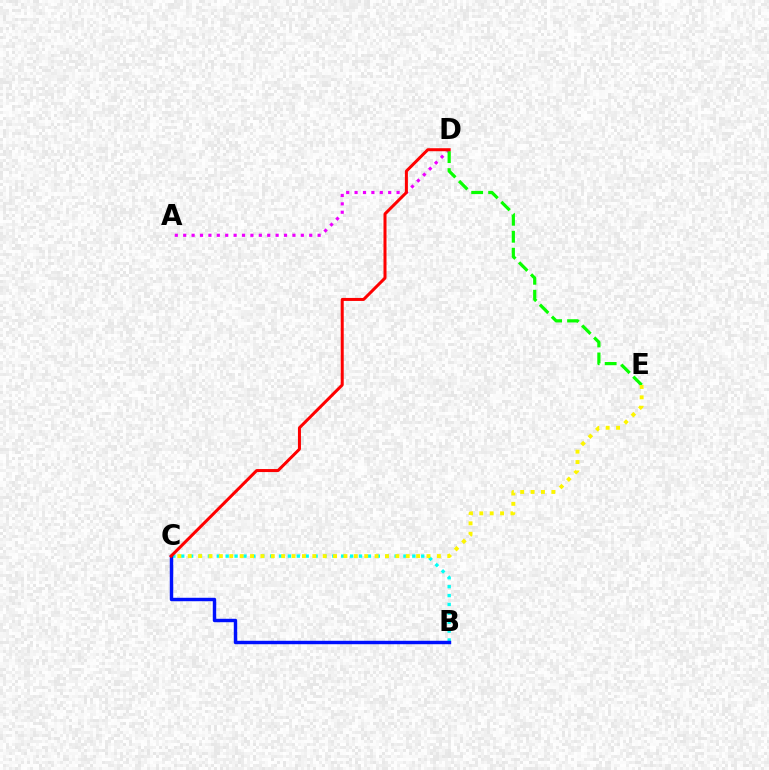{('A', 'D'): [{'color': '#ee00ff', 'line_style': 'dotted', 'thickness': 2.28}], ('D', 'E'): [{'color': '#08ff00', 'line_style': 'dashed', 'thickness': 2.3}], ('B', 'C'): [{'color': '#00fff6', 'line_style': 'dotted', 'thickness': 2.42}, {'color': '#0010ff', 'line_style': 'solid', 'thickness': 2.47}], ('C', 'D'): [{'color': '#ff0000', 'line_style': 'solid', 'thickness': 2.17}], ('C', 'E'): [{'color': '#fcf500', 'line_style': 'dotted', 'thickness': 2.82}]}